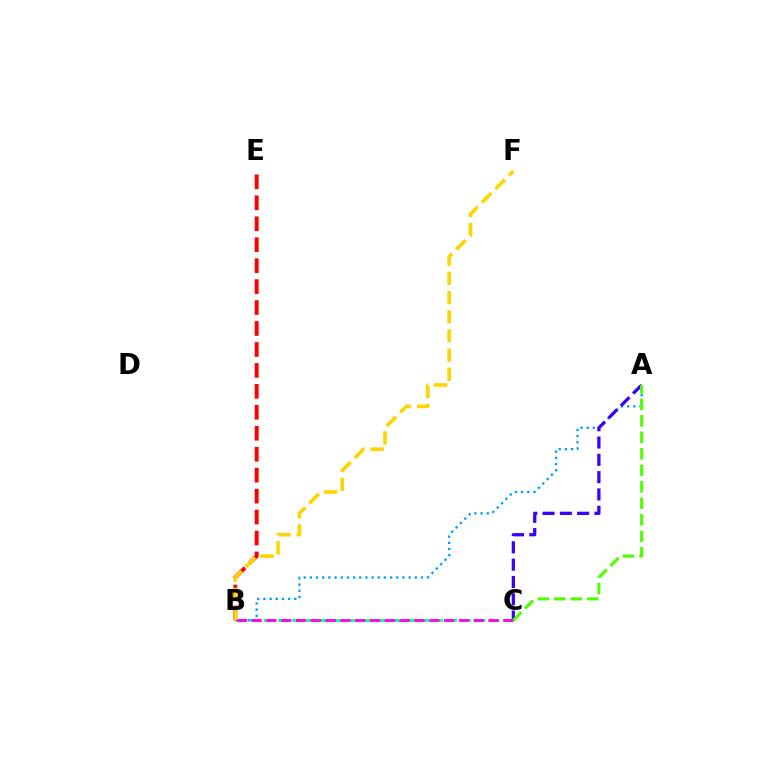{('A', 'B'): [{'color': '#009eff', 'line_style': 'dotted', 'thickness': 1.68}], ('B', 'E'): [{'color': '#ff0000', 'line_style': 'dashed', 'thickness': 2.85}], ('B', 'C'): [{'color': '#00ff86', 'line_style': 'dashed', 'thickness': 1.92}, {'color': '#ff00ed', 'line_style': 'dashed', 'thickness': 2.01}], ('A', 'C'): [{'color': '#3700ff', 'line_style': 'dashed', 'thickness': 2.35}, {'color': '#4fff00', 'line_style': 'dashed', 'thickness': 2.24}], ('B', 'F'): [{'color': '#ffd500', 'line_style': 'dashed', 'thickness': 2.61}]}